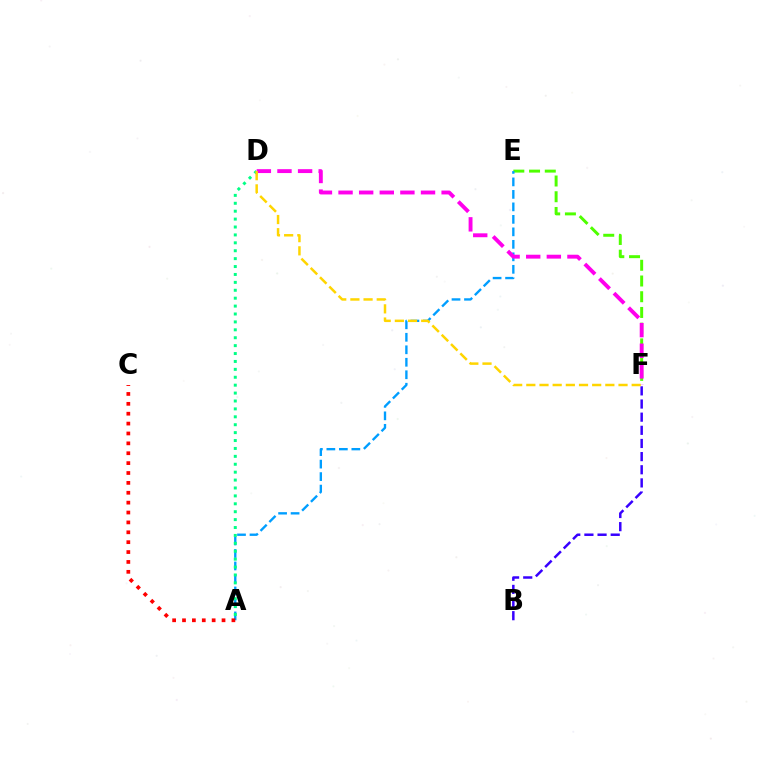{('E', 'F'): [{'color': '#4fff00', 'line_style': 'dashed', 'thickness': 2.14}], ('A', 'E'): [{'color': '#009eff', 'line_style': 'dashed', 'thickness': 1.7}], ('B', 'F'): [{'color': '#3700ff', 'line_style': 'dashed', 'thickness': 1.79}], ('A', 'C'): [{'color': '#ff0000', 'line_style': 'dotted', 'thickness': 2.69}], ('A', 'D'): [{'color': '#00ff86', 'line_style': 'dotted', 'thickness': 2.15}], ('D', 'F'): [{'color': '#ff00ed', 'line_style': 'dashed', 'thickness': 2.8}, {'color': '#ffd500', 'line_style': 'dashed', 'thickness': 1.79}]}